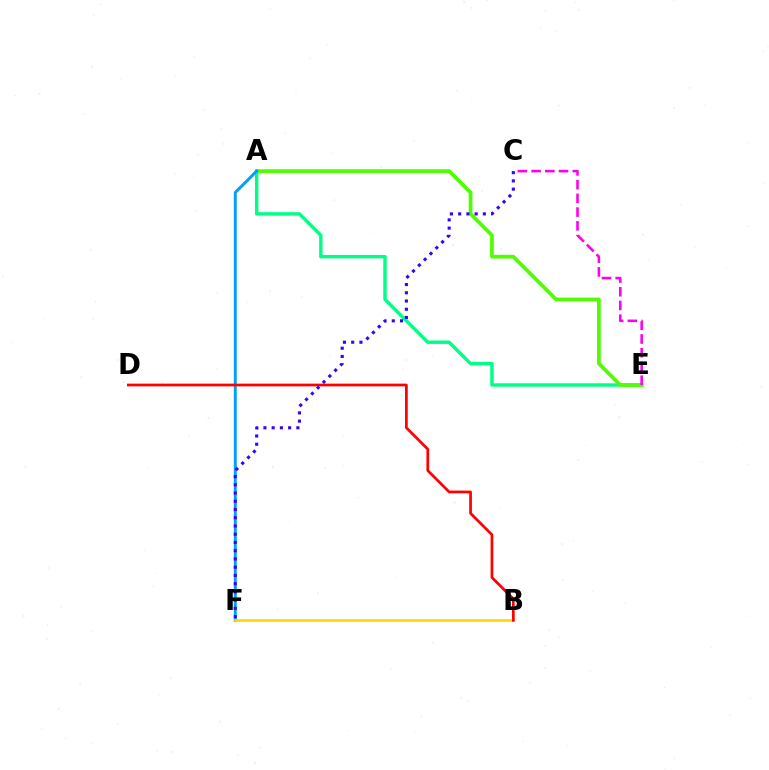{('A', 'E'): [{'color': '#00ff86', 'line_style': 'solid', 'thickness': 2.46}, {'color': '#4fff00', 'line_style': 'solid', 'thickness': 2.69}], ('A', 'F'): [{'color': '#009eff', 'line_style': 'solid', 'thickness': 2.11}], ('C', 'E'): [{'color': '#ff00ed', 'line_style': 'dashed', 'thickness': 1.87}], ('B', 'F'): [{'color': '#ffd500', 'line_style': 'solid', 'thickness': 1.86}], ('B', 'D'): [{'color': '#ff0000', 'line_style': 'solid', 'thickness': 1.95}], ('C', 'F'): [{'color': '#3700ff', 'line_style': 'dotted', 'thickness': 2.24}]}